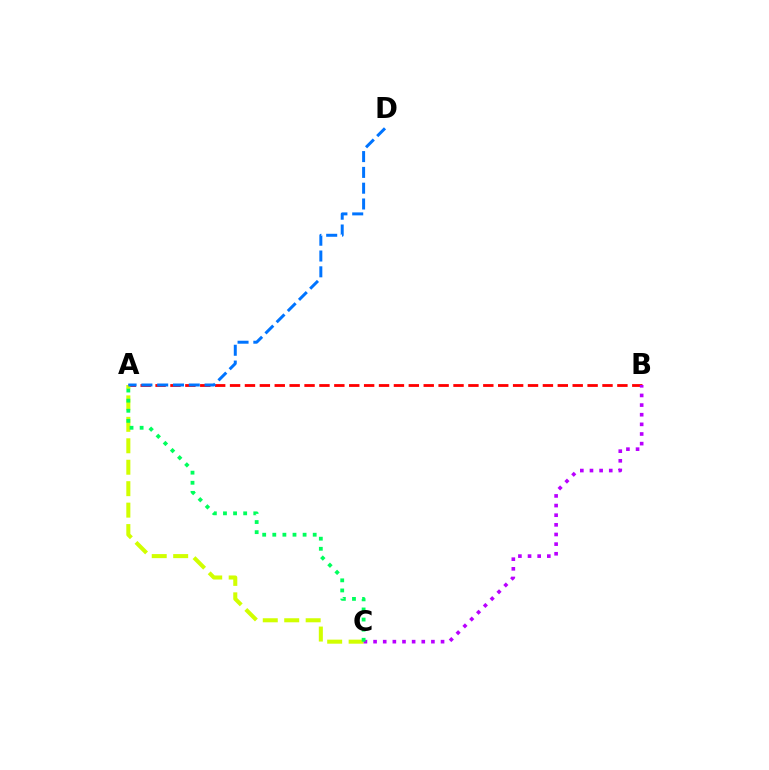{('A', 'B'): [{'color': '#ff0000', 'line_style': 'dashed', 'thickness': 2.02}], ('A', 'C'): [{'color': '#d1ff00', 'line_style': 'dashed', 'thickness': 2.91}, {'color': '#00ff5c', 'line_style': 'dotted', 'thickness': 2.74}], ('B', 'C'): [{'color': '#b900ff', 'line_style': 'dotted', 'thickness': 2.62}], ('A', 'D'): [{'color': '#0074ff', 'line_style': 'dashed', 'thickness': 2.15}]}